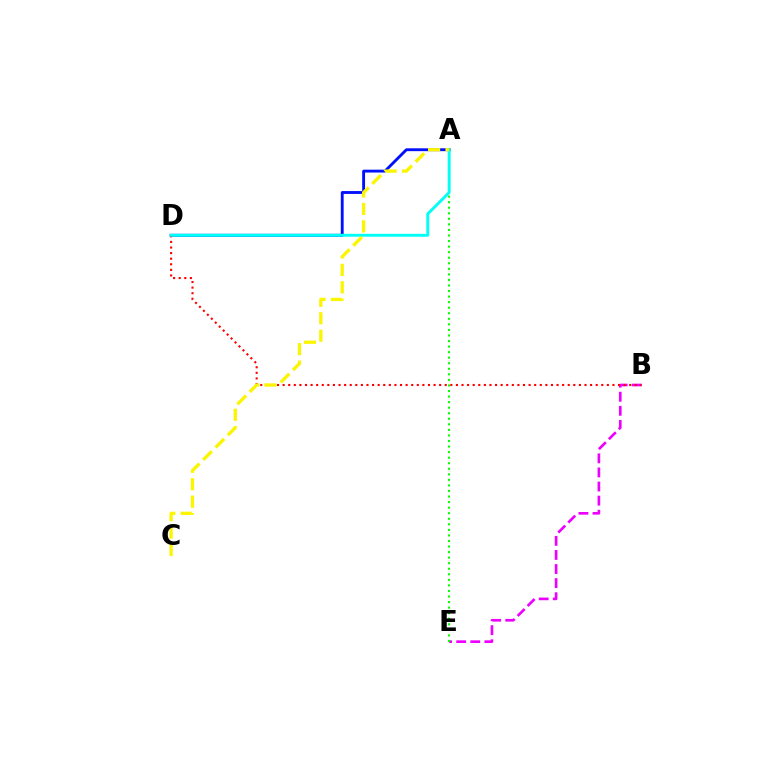{('B', 'E'): [{'color': '#ee00ff', 'line_style': 'dashed', 'thickness': 1.91}], ('A', 'D'): [{'color': '#0010ff', 'line_style': 'solid', 'thickness': 2.06}, {'color': '#00fff6', 'line_style': 'solid', 'thickness': 2.09}], ('B', 'D'): [{'color': '#ff0000', 'line_style': 'dotted', 'thickness': 1.52}], ('A', 'E'): [{'color': '#08ff00', 'line_style': 'dotted', 'thickness': 1.51}], ('A', 'C'): [{'color': '#fcf500', 'line_style': 'dashed', 'thickness': 2.37}]}